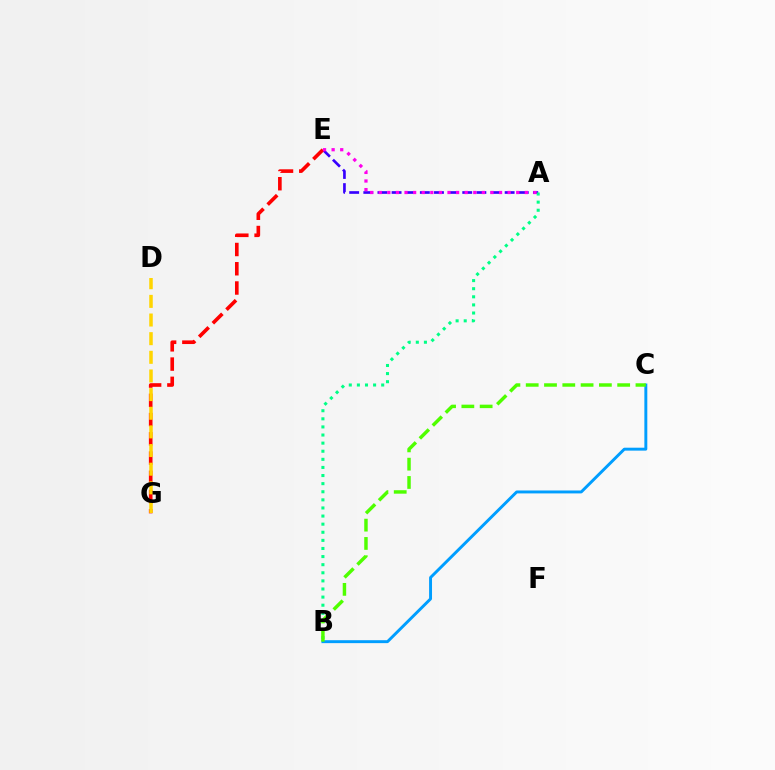{('A', 'E'): [{'color': '#3700ff', 'line_style': 'dashed', 'thickness': 1.92}, {'color': '#ff00ed', 'line_style': 'dotted', 'thickness': 2.33}], ('E', 'G'): [{'color': '#ff0000', 'line_style': 'dashed', 'thickness': 2.62}], ('D', 'G'): [{'color': '#ffd500', 'line_style': 'dashed', 'thickness': 2.53}], ('A', 'B'): [{'color': '#00ff86', 'line_style': 'dotted', 'thickness': 2.2}], ('B', 'C'): [{'color': '#009eff', 'line_style': 'solid', 'thickness': 2.11}, {'color': '#4fff00', 'line_style': 'dashed', 'thickness': 2.49}]}